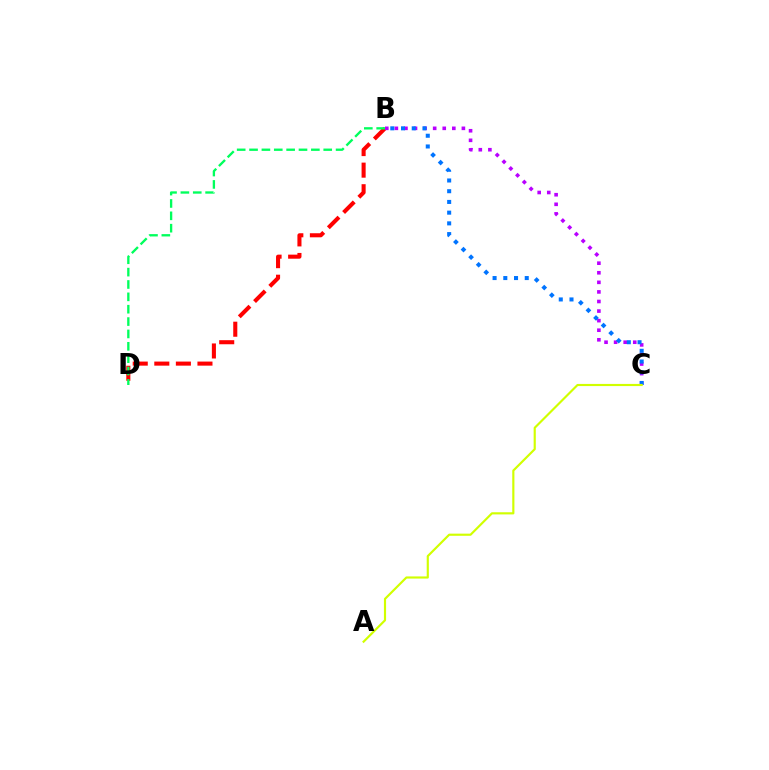{('B', 'D'): [{'color': '#ff0000', 'line_style': 'dashed', 'thickness': 2.93}, {'color': '#00ff5c', 'line_style': 'dashed', 'thickness': 1.68}], ('B', 'C'): [{'color': '#b900ff', 'line_style': 'dotted', 'thickness': 2.6}, {'color': '#0074ff', 'line_style': 'dotted', 'thickness': 2.91}], ('A', 'C'): [{'color': '#d1ff00', 'line_style': 'solid', 'thickness': 1.55}]}